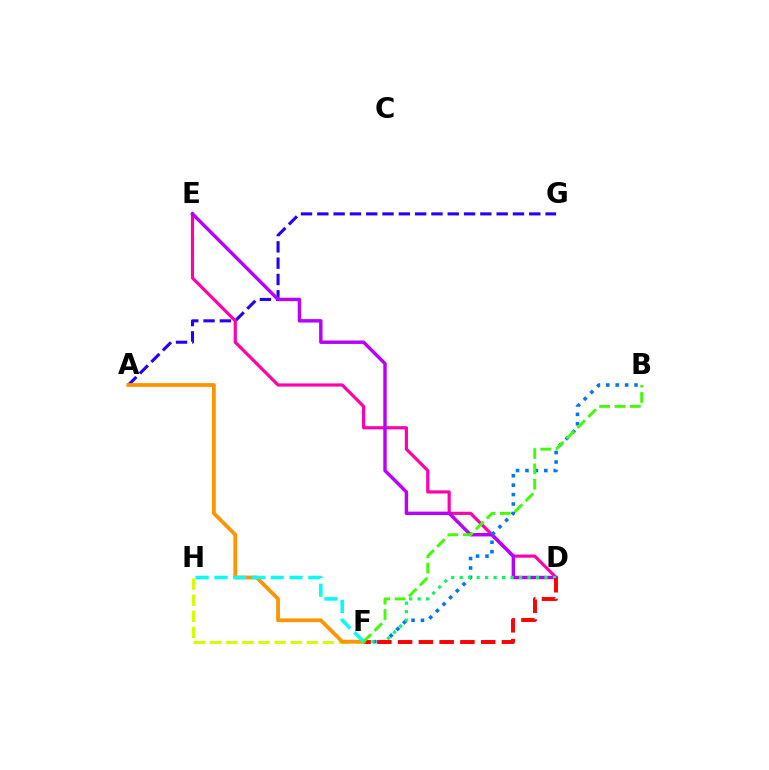{('F', 'H'): [{'color': '#d1ff00', 'line_style': 'dashed', 'thickness': 2.19}, {'color': '#00fff6', 'line_style': 'dashed', 'thickness': 2.55}], ('A', 'G'): [{'color': '#2500ff', 'line_style': 'dashed', 'thickness': 2.21}], ('D', 'E'): [{'color': '#ff00ac', 'line_style': 'solid', 'thickness': 2.28}, {'color': '#b900ff', 'line_style': 'solid', 'thickness': 2.46}], ('B', 'F'): [{'color': '#0074ff', 'line_style': 'dotted', 'thickness': 2.56}, {'color': '#3dff00', 'line_style': 'dashed', 'thickness': 2.08}], ('D', 'F'): [{'color': '#00ff5c', 'line_style': 'dotted', 'thickness': 2.31}, {'color': '#ff0000', 'line_style': 'dashed', 'thickness': 2.82}], ('A', 'F'): [{'color': '#ff9400', 'line_style': 'solid', 'thickness': 2.71}]}